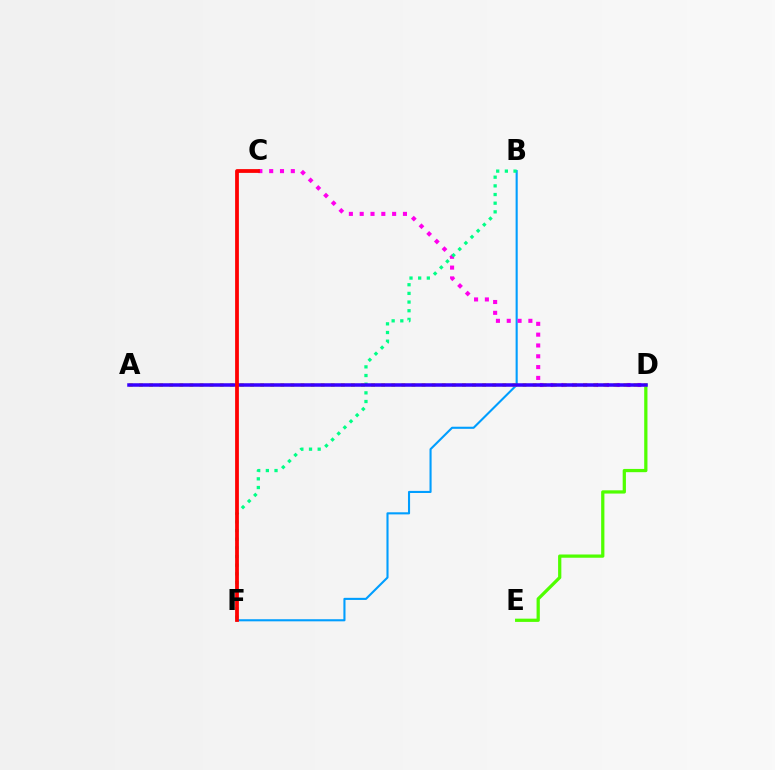{('B', 'F'): [{'color': '#009eff', 'line_style': 'solid', 'thickness': 1.51}, {'color': '#00ff86', 'line_style': 'dotted', 'thickness': 2.35}], ('C', 'D'): [{'color': '#ff00ed', 'line_style': 'dotted', 'thickness': 2.94}], ('D', 'E'): [{'color': '#4fff00', 'line_style': 'solid', 'thickness': 2.34}], ('A', 'D'): [{'color': '#ffd500', 'line_style': 'dotted', 'thickness': 2.74}, {'color': '#3700ff', 'line_style': 'solid', 'thickness': 2.53}], ('C', 'F'): [{'color': '#ff0000', 'line_style': 'solid', 'thickness': 2.72}]}